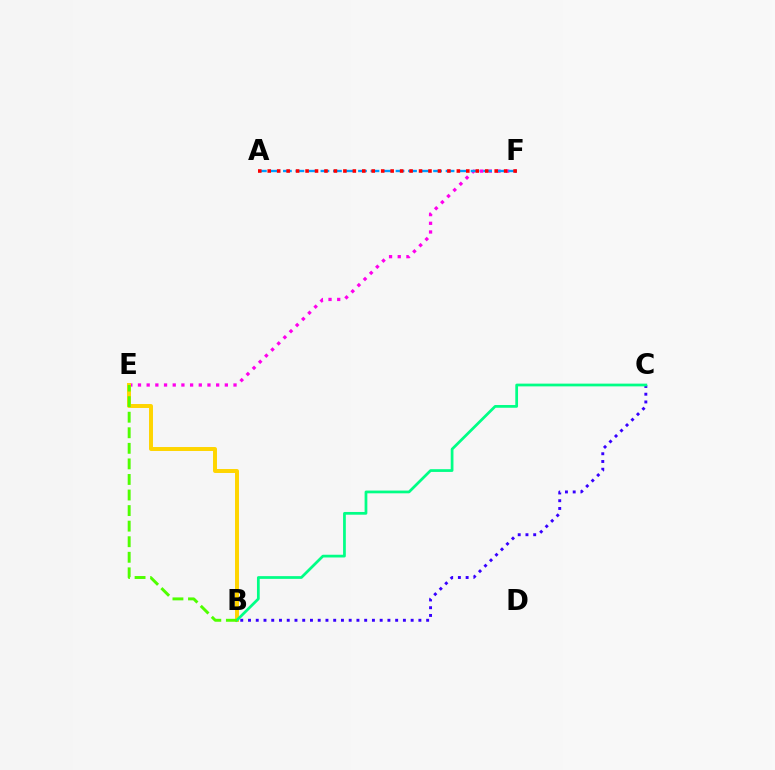{('B', 'C'): [{'color': '#3700ff', 'line_style': 'dotted', 'thickness': 2.1}, {'color': '#00ff86', 'line_style': 'solid', 'thickness': 1.97}], ('E', 'F'): [{'color': '#ff00ed', 'line_style': 'dotted', 'thickness': 2.36}], ('B', 'E'): [{'color': '#ffd500', 'line_style': 'solid', 'thickness': 2.85}, {'color': '#4fff00', 'line_style': 'dashed', 'thickness': 2.11}], ('A', 'F'): [{'color': '#009eff', 'line_style': 'dashed', 'thickness': 1.7}, {'color': '#ff0000', 'line_style': 'dotted', 'thickness': 2.57}]}